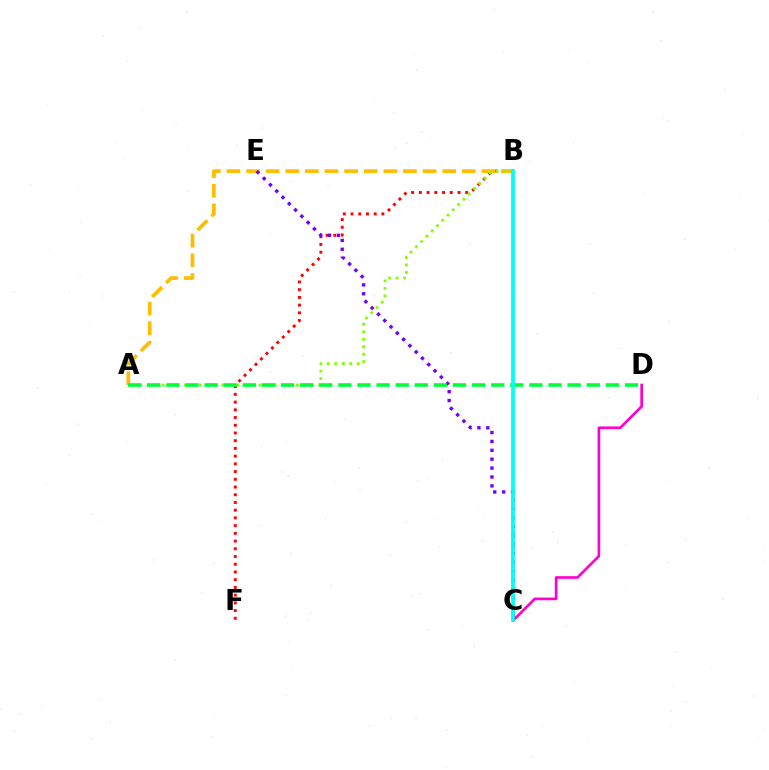{('B', 'F'): [{'color': '#ff0000', 'line_style': 'dotted', 'thickness': 2.1}], ('A', 'B'): [{'color': '#ffbd00', 'line_style': 'dashed', 'thickness': 2.66}, {'color': '#84ff00', 'line_style': 'dotted', 'thickness': 2.03}], ('B', 'C'): [{'color': '#004bff', 'line_style': 'solid', 'thickness': 1.69}, {'color': '#00fff6', 'line_style': 'solid', 'thickness': 2.62}], ('C', 'E'): [{'color': '#7200ff', 'line_style': 'dotted', 'thickness': 2.42}], ('A', 'D'): [{'color': '#00ff39', 'line_style': 'dashed', 'thickness': 2.6}], ('C', 'D'): [{'color': '#ff00cf', 'line_style': 'solid', 'thickness': 1.92}]}